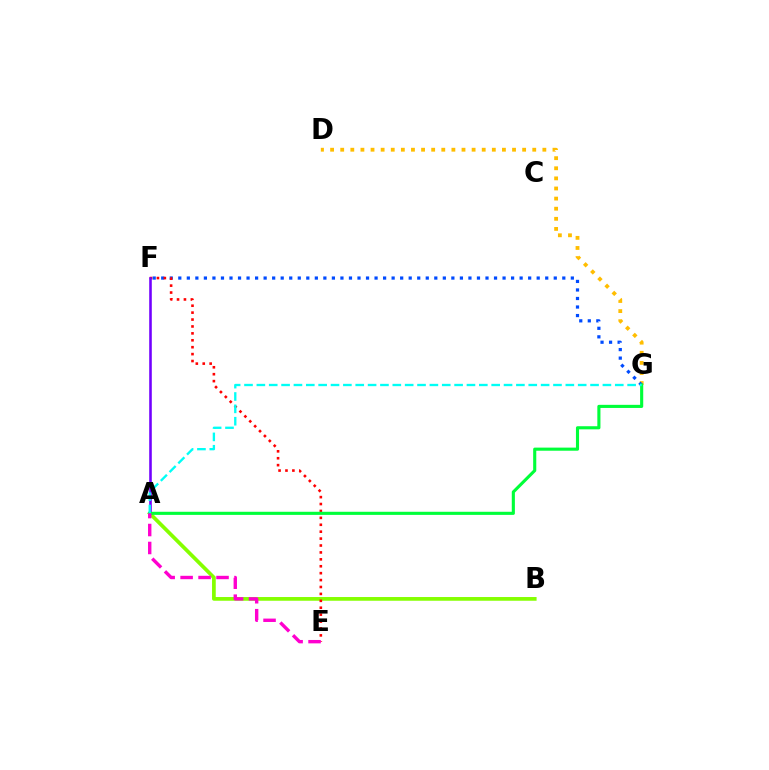{('A', 'B'): [{'color': '#84ff00', 'line_style': 'solid', 'thickness': 2.68}], ('D', 'G'): [{'color': '#ffbd00', 'line_style': 'dotted', 'thickness': 2.75}], ('F', 'G'): [{'color': '#004bff', 'line_style': 'dotted', 'thickness': 2.32}], ('E', 'F'): [{'color': '#ff0000', 'line_style': 'dotted', 'thickness': 1.88}], ('A', 'F'): [{'color': '#7200ff', 'line_style': 'solid', 'thickness': 1.85}], ('A', 'G'): [{'color': '#00ff39', 'line_style': 'solid', 'thickness': 2.24}, {'color': '#00fff6', 'line_style': 'dashed', 'thickness': 1.68}], ('A', 'E'): [{'color': '#ff00cf', 'line_style': 'dashed', 'thickness': 2.44}]}